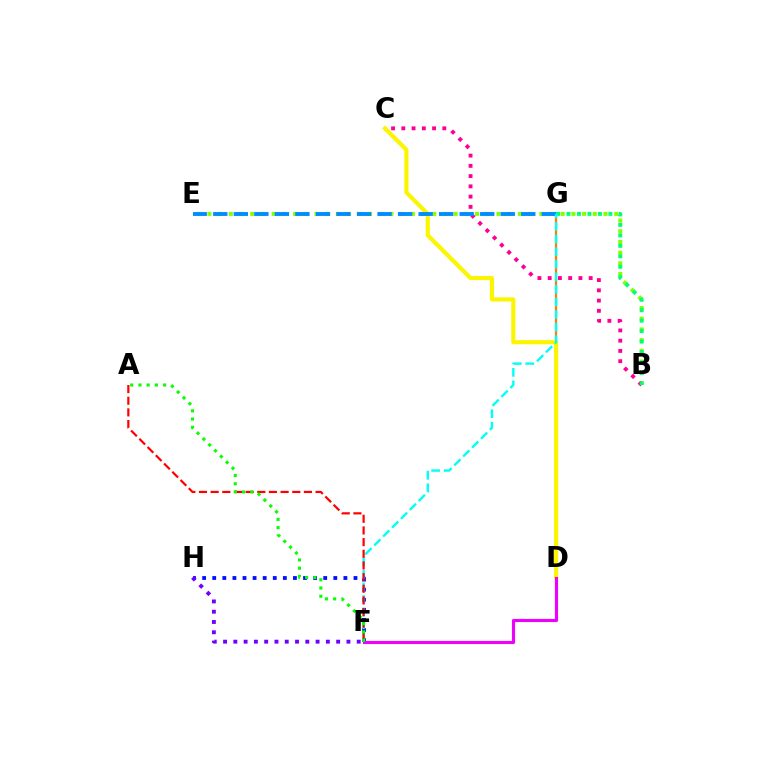{('B', 'E'): [{'color': '#84ff00', 'line_style': 'dotted', 'thickness': 2.91}], ('D', 'G'): [{'color': '#ff7c00', 'line_style': 'solid', 'thickness': 1.65}], ('B', 'C'): [{'color': '#ff0094', 'line_style': 'dotted', 'thickness': 2.78}], ('F', 'H'): [{'color': '#0010ff', 'line_style': 'dotted', 'thickness': 2.74}, {'color': '#7200ff', 'line_style': 'dotted', 'thickness': 2.79}], ('C', 'D'): [{'color': '#fcf500', 'line_style': 'solid', 'thickness': 2.98}], ('E', 'G'): [{'color': '#008cff', 'line_style': 'dashed', 'thickness': 2.79}], ('B', 'G'): [{'color': '#00ff74', 'line_style': 'dotted', 'thickness': 2.84}], ('D', 'F'): [{'color': '#ee00ff', 'line_style': 'solid', 'thickness': 2.24}], ('F', 'G'): [{'color': '#00fff6', 'line_style': 'dashed', 'thickness': 1.71}], ('A', 'F'): [{'color': '#ff0000', 'line_style': 'dashed', 'thickness': 1.58}, {'color': '#08ff00', 'line_style': 'dotted', 'thickness': 2.24}]}